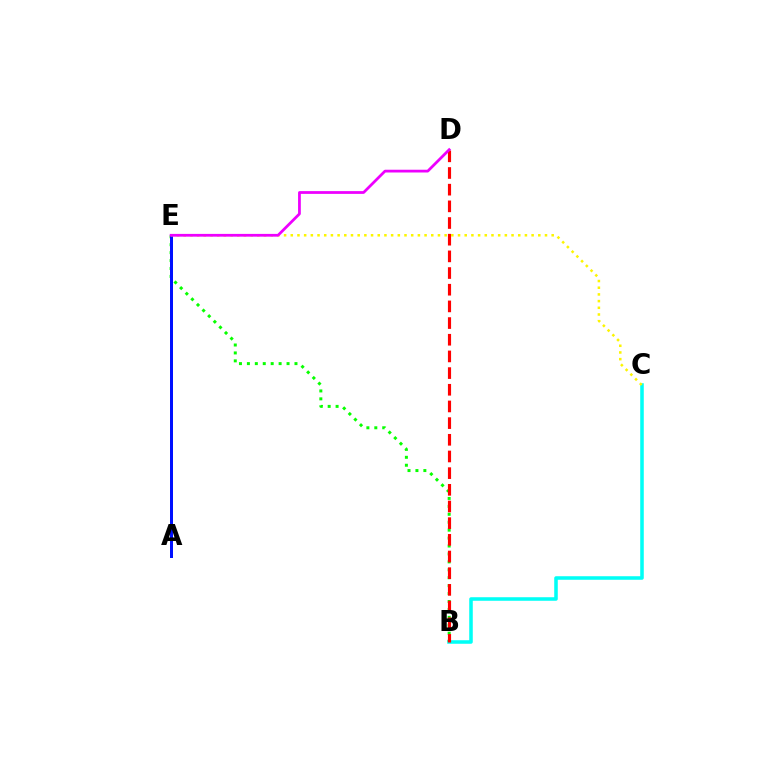{('B', 'C'): [{'color': '#00fff6', 'line_style': 'solid', 'thickness': 2.55}], ('B', 'E'): [{'color': '#08ff00', 'line_style': 'dotted', 'thickness': 2.15}], ('B', 'D'): [{'color': '#ff0000', 'line_style': 'dashed', 'thickness': 2.27}], ('A', 'E'): [{'color': '#0010ff', 'line_style': 'solid', 'thickness': 2.16}], ('C', 'E'): [{'color': '#fcf500', 'line_style': 'dotted', 'thickness': 1.82}], ('D', 'E'): [{'color': '#ee00ff', 'line_style': 'solid', 'thickness': 1.99}]}